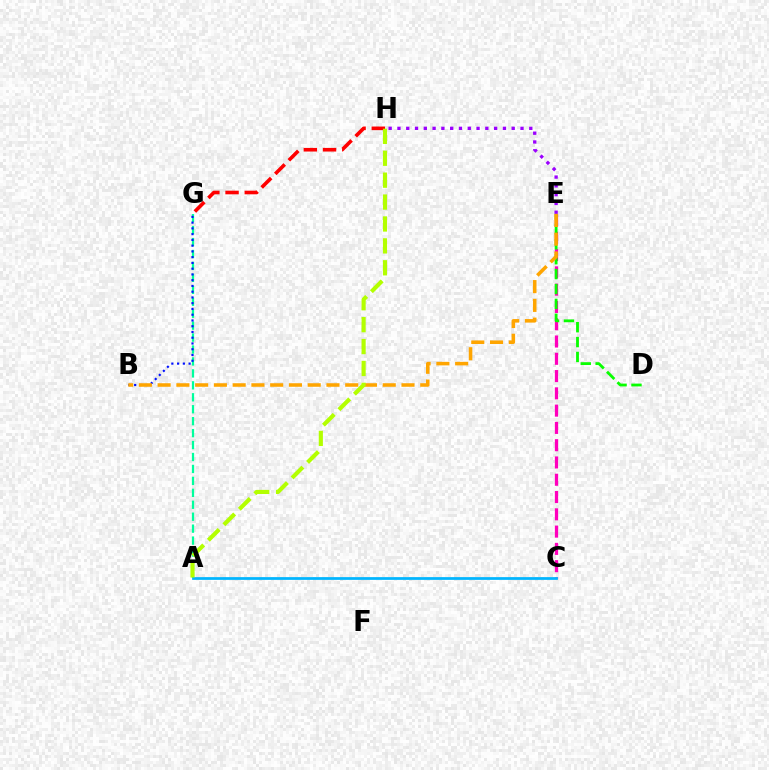{('A', 'G'): [{'color': '#00ff9d', 'line_style': 'dashed', 'thickness': 1.62}], ('C', 'E'): [{'color': '#ff00bd', 'line_style': 'dashed', 'thickness': 2.35}], ('D', 'E'): [{'color': '#08ff00', 'line_style': 'dashed', 'thickness': 2.02}], ('E', 'H'): [{'color': '#9b00ff', 'line_style': 'dotted', 'thickness': 2.39}], ('B', 'G'): [{'color': '#0010ff', 'line_style': 'dotted', 'thickness': 1.56}], ('B', 'E'): [{'color': '#ffa500', 'line_style': 'dashed', 'thickness': 2.55}], ('A', 'C'): [{'color': '#00b5ff', 'line_style': 'solid', 'thickness': 1.97}], ('G', 'H'): [{'color': '#ff0000', 'line_style': 'dashed', 'thickness': 2.61}], ('A', 'H'): [{'color': '#b3ff00', 'line_style': 'dashed', 'thickness': 2.98}]}